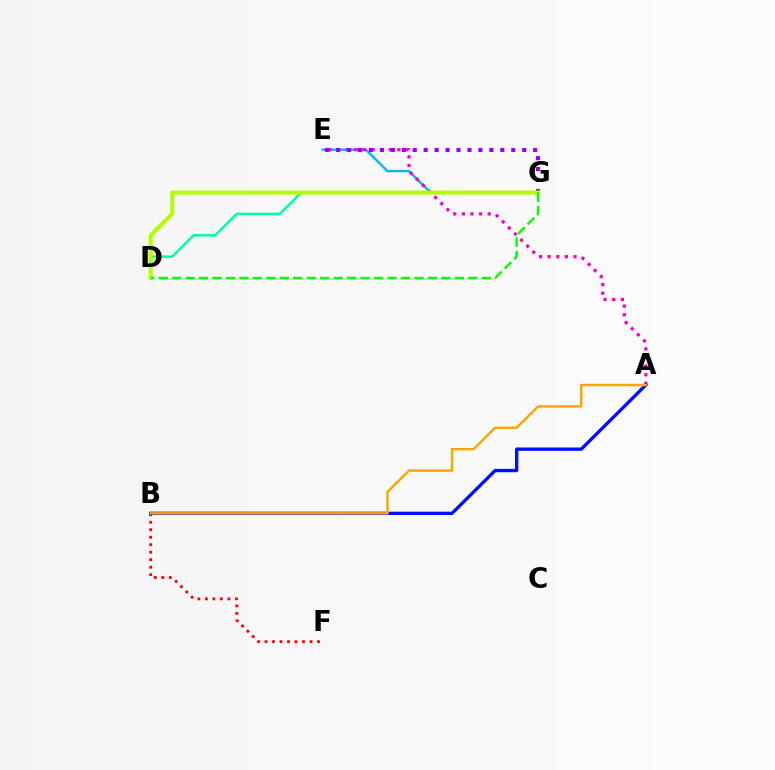{('D', 'G'): [{'color': '#00ff9d', 'line_style': 'solid', 'thickness': 1.81}, {'color': '#b3ff00', 'line_style': 'solid', 'thickness': 2.89}, {'color': '#08ff00', 'line_style': 'dashed', 'thickness': 1.83}], ('E', 'G'): [{'color': '#00b5ff', 'line_style': 'solid', 'thickness': 1.74}, {'color': '#9b00ff', 'line_style': 'dotted', 'thickness': 2.97}], ('A', 'E'): [{'color': '#ff00bd', 'line_style': 'dotted', 'thickness': 2.34}], ('B', 'F'): [{'color': '#ff0000', 'line_style': 'dotted', 'thickness': 2.03}], ('A', 'B'): [{'color': '#0010ff', 'line_style': 'solid', 'thickness': 2.4}, {'color': '#ffa500', 'line_style': 'solid', 'thickness': 1.76}]}